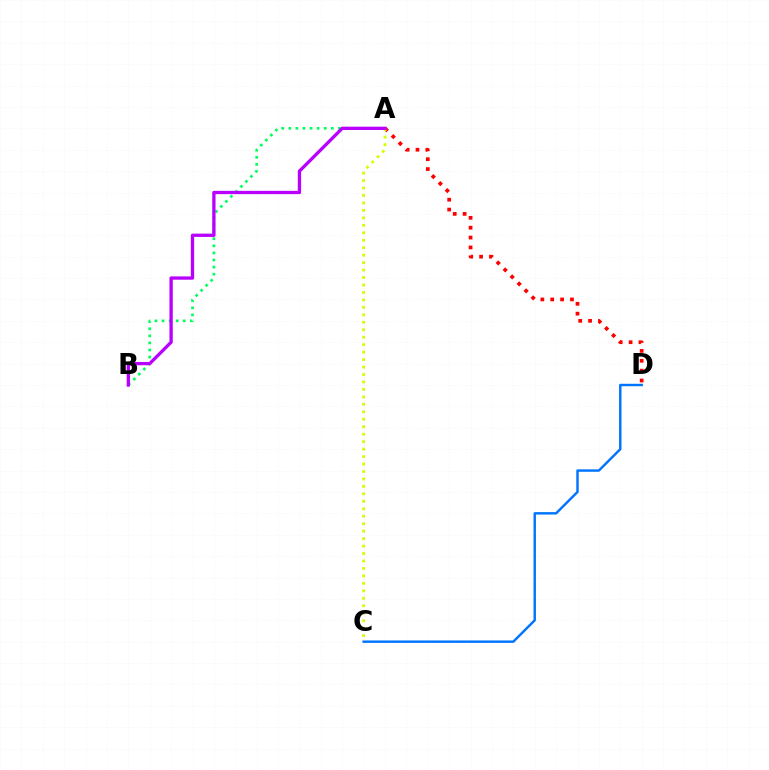{('C', 'D'): [{'color': '#0074ff', 'line_style': 'solid', 'thickness': 1.75}], ('A', 'B'): [{'color': '#00ff5c', 'line_style': 'dotted', 'thickness': 1.92}, {'color': '#b900ff', 'line_style': 'solid', 'thickness': 2.38}], ('A', 'D'): [{'color': '#ff0000', 'line_style': 'dotted', 'thickness': 2.68}], ('A', 'C'): [{'color': '#d1ff00', 'line_style': 'dotted', 'thickness': 2.03}]}